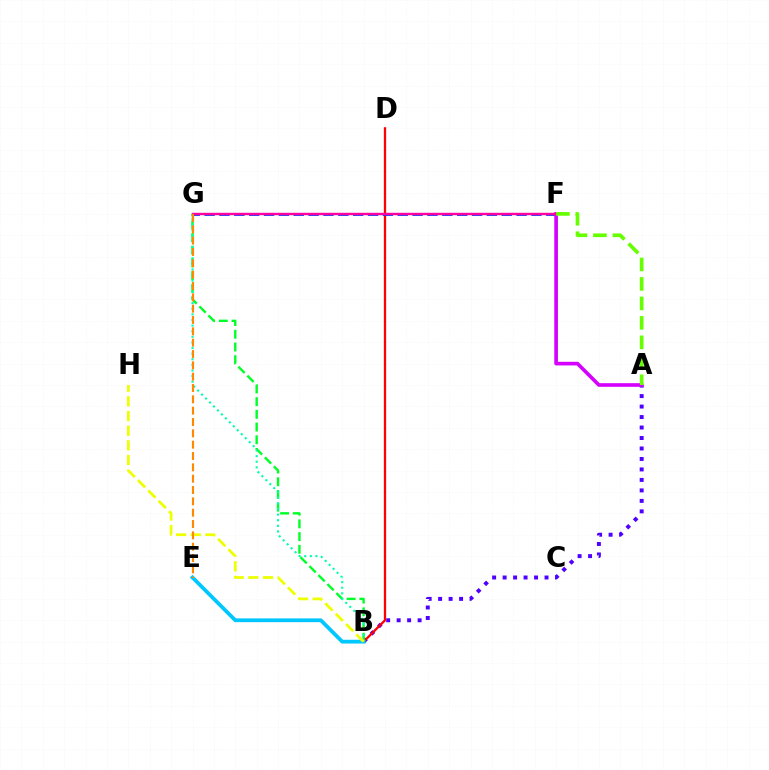{('A', 'B'): [{'color': '#4f00ff', 'line_style': 'dotted', 'thickness': 2.85}], ('B', 'D'): [{'color': '#ff0000', 'line_style': 'solid', 'thickness': 1.64}], ('F', 'G'): [{'color': '#003fff', 'line_style': 'dashed', 'thickness': 2.02}, {'color': '#ff00a0', 'line_style': 'solid', 'thickness': 1.74}], ('A', 'F'): [{'color': '#d600ff', 'line_style': 'solid', 'thickness': 2.62}, {'color': '#66ff00', 'line_style': 'dashed', 'thickness': 2.64}], ('B', 'G'): [{'color': '#00ff27', 'line_style': 'dashed', 'thickness': 1.73}, {'color': '#00ffaf', 'line_style': 'dotted', 'thickness': 1.52}], ('B', 'E'): [{'color': '#00c7ff', 'line_style': 'solid', 'thickness': 2.72}], ('B', 'H'): [{'color': '#eeff00', 'line_style': 'dashed', 'thickness': 1.99}], ('E', 'G'): [{'color': '#ff8800', 'line_style': 'dashed', 'thickness': 1.54}]}